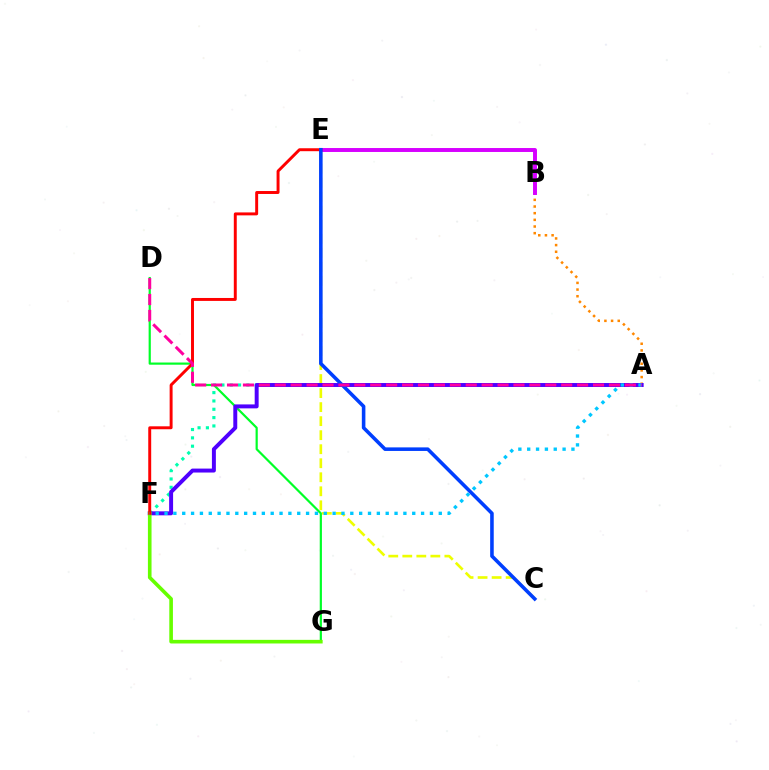{('C', 'E'): [{'color': '#eeff00', 'line_style': 'dashed', 'thickness': 1.91}, {'color': '#003fff', 'line_style': 'solid', 'thickness': 2.57}], ('A', 'F'): [{'color': '#00ffaf', 'line_style': 'dotted', 'thickness': 2.26}, {'color': '#4f00ff', 'line_style': 'solid', 'thickness': 2.84}, {'color': '#00c7ff', 'line_style': 'dotted', 'thickness': 2.4}], ('D', 'G'): [{'color': '#00ff27', 'line_style': 'solid', 'thickness': 1.58}], ('A', 'B'): [{'color': '#ff8800', 'line_style': 'dotted', 'thickness': 1.81}], ('B', 'E'): [{'color': '#d600ff', 'line_style': 'solid', 'thickness': 2.84}], ('F', 'G'): [{'color': '#66ff00', 'line_style': 'solid', 'thickness': 2.61}], ('E', 'F'): [{'color': '#ff0000', 'line_style': 'solid', 'thickness': 2.12}], ('A', 'D'): [{'color': '#ff00a0', 'line_style': 'dashed', 'thickness': 2.16}]}